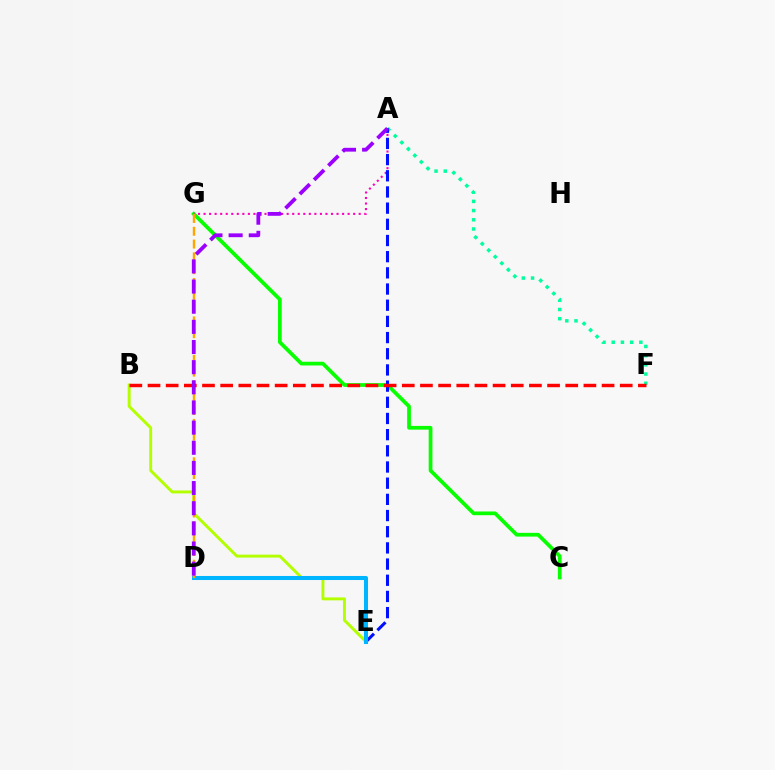{('C', 'G'): [{'color': '#08ff00', 'line_style': 'solid', 'thickness': 2.69}], ('B', 'E'): [{'color': '#b3ff00', 'line_style': 'solid', 'thickness': 2.11}], ('A', 'G'): [{'color': '#ff00bd', 'line_style': 'dotted', 'thickness': 1.51}], ('A', 'F'): [{'color': '#00ff9d', 'line_style': 'dotted', 'thickness': 2.5}], ('A', 'E'): [{'color': '#0010ff', 'line_style': 'dashed', 'thickness': 2.2}], ('D', 'E'): [{'color': '#00b5ff', 'line_style': 'solid', 'thickness': 2.91}], ('D', 'G'): [{'color': '#ffa500', 'line_style': 'dashed', 'thickness': 1.74}], ('B', 'F'): [{'color': '#ff0000', 'line_style': 'dashed', 'thickness': 2.47}], ('A', 'D'): [{'color': '#9b00ff', 'line_style': 'dashed', 'thickness': 2.74}]}